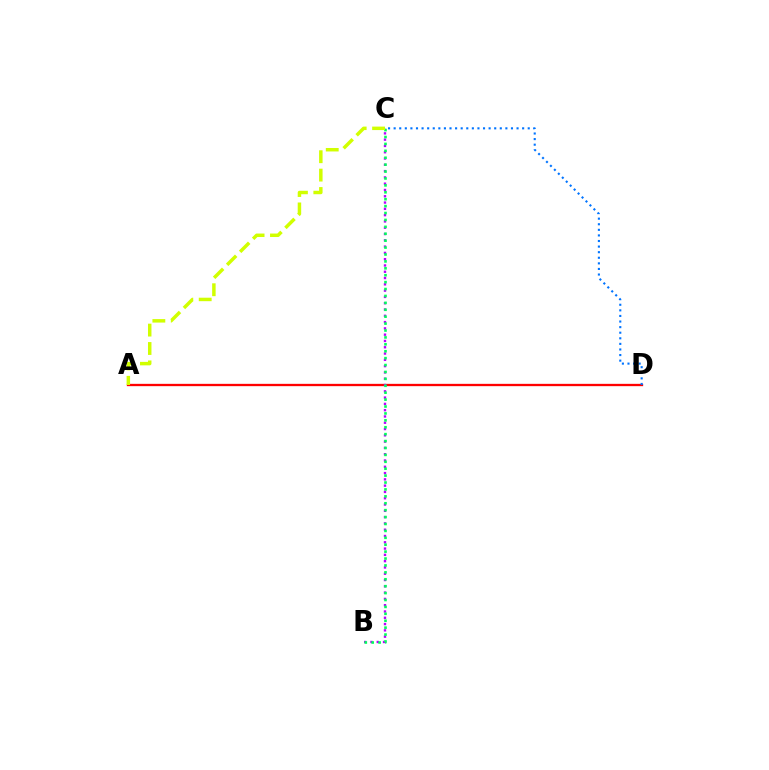{('A', 'D'): [{'color': '#ff0000', 'line_style': 'solid', 'thickness': 1.67}], ('B', 'C'): [{'color': '#b900ff', 'line_style': 'dotted', 'thickness': 1.71}, {'color': '#00ff5c', 'line_style': 'dotted', 'thickness': 1.88}], ('A', 'C'): [{'color': '#d1ff00', 'line_style': 'dashed', 'thickness': 2.5}], ('C', 'D'): [{'color': '#0074ff', 'line_style': 'dotted', 'thickness': 1.52}]}